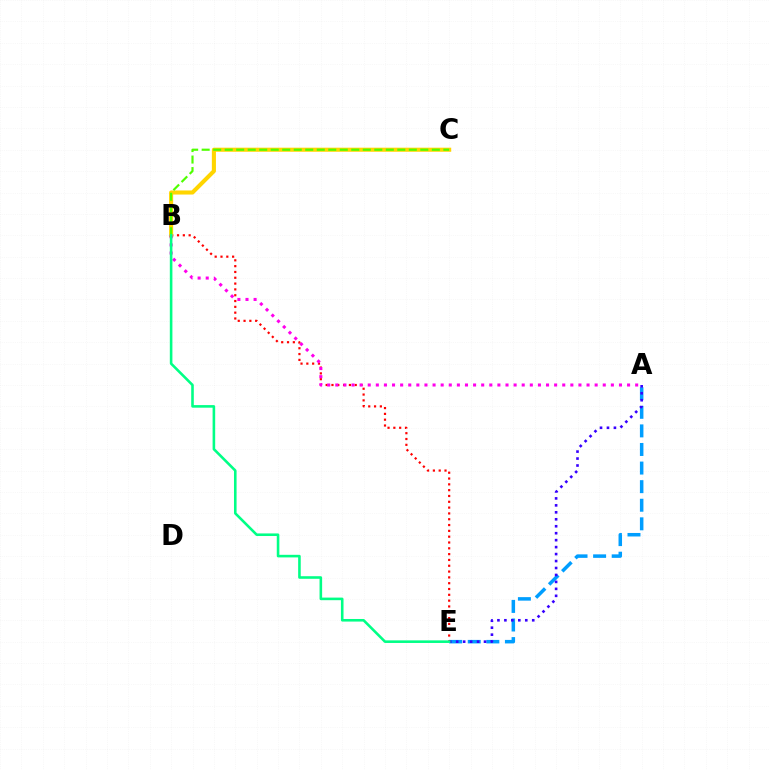{('A', 'E'): [{'color': '#009eff', 'line_style': 'dashed', 'thickness': 2.52}, {'color': '#3700ff', 'line_style': 'dotted', 'thickness': 1.89}], ('B', 'E'): [{'color': '#ff0000', 'line_style': 'dotted', 'thickness': 1.58}, {'color': '#00ff86', 'line_style': 'solid', 'thickness': 1.86}], ('B', 'C'): [{'color': '#ffd500', 'line_style': 'solid', 'thickness': 2.94}, {'color': '#4fff00', 'line_style': 'dashed', 'thickness': 1.56}], ('A', 'B'): [{'color': '#ff00ed', 'line_style': 'dotted', 'thickness': 2.2}]}